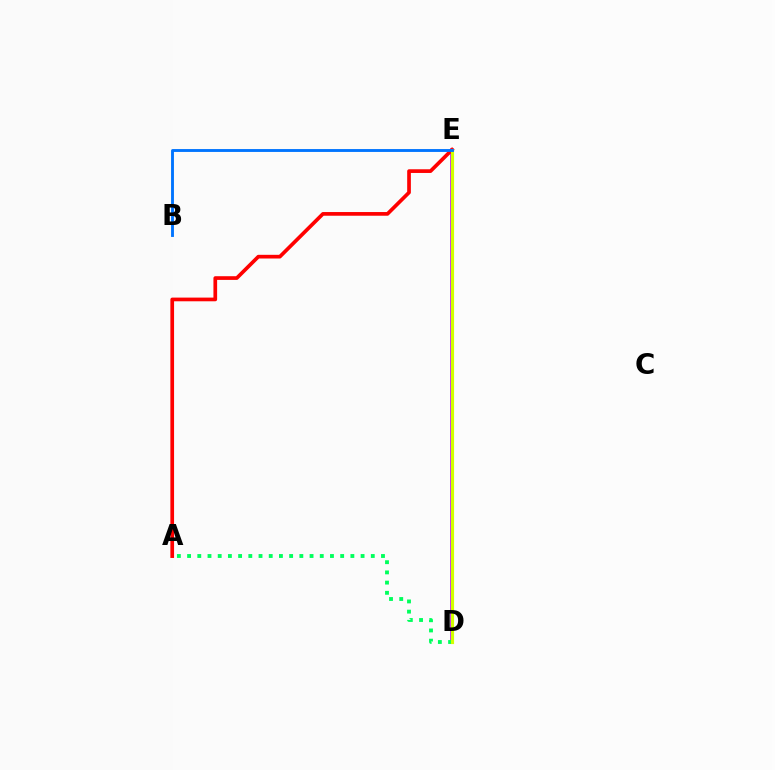{('D', 'E'): [{'color': '#b900ff', 'line_style': 'solid', 'thickness': 2.59}, {'color': '#d1ff00', 'line_style': 'solid', 'thickness': 2.28}], ('A', 'E'): [{'color': '#ff0000', 'line_style': 'solid', 'thickness': 2.66}], ('A', 'D'): [{'color': '#00ff5c', 'line_style': 'dotted', 'thickness': 2.77}], ('B', 'E'): [{'color': '#0074ff', 'line_style': 'solid', 'thickness': 2.07}]}